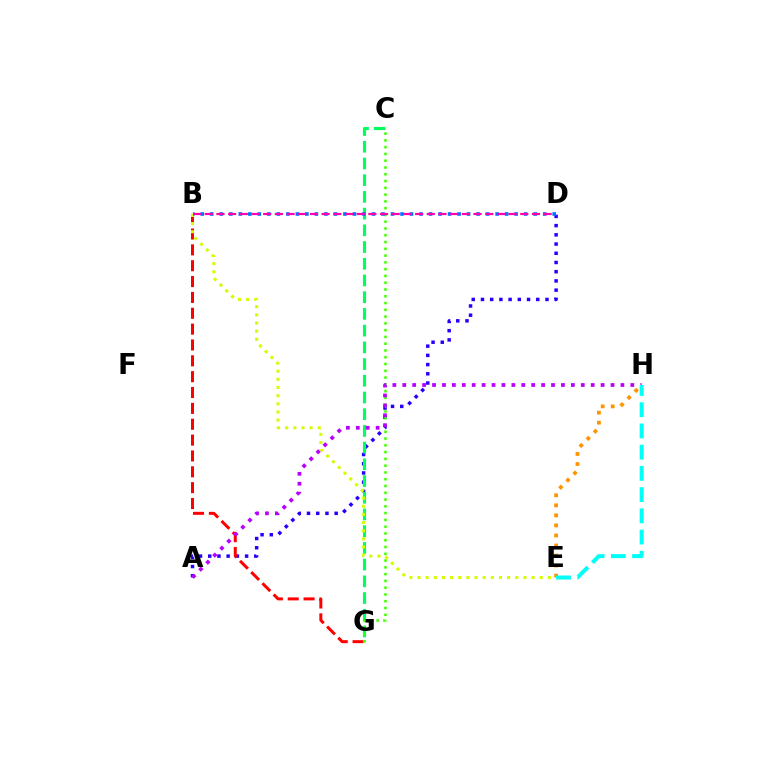{('A', 'D'): [{'color': '#2500ff', 'line_style': 'dotted', 'thickness': 2.5}], ('C', 'G'): [{'color': '#00ff5c', 'line_style': 'dashed', 'thickness': 2.27}, {'color': '#3dff00', 'line_style': 'dotted', 'thickness': 1.84}], ('B', 'G'): [{'color': '#ff0000', 'line_style': 'dashed', 'thickness': 2.15}], ('E', 'H'): [{'color': '#ff9400', 'line_style': 'dotted', 'thickness': 2.73}, {'color': '#00fff6', 'line_style': 'dashed', 'thickness': 2.88}], ('B', 'E'): [{'color': '#d1ff00', 'line_style': 'dotted', 'thickness': 2.21}], ('B', 'D'): [{'color': '#0074ff', 'line_style': 'dotted', 'thickness': 2.58}, {'color': '#ff00ac', 'line_style': 'dashed', 'thickness': 1.59}], ('A', 'H'): [{'color': '#b900ff', 'line_style': 'dotted', 'thickness': 2.69}]}